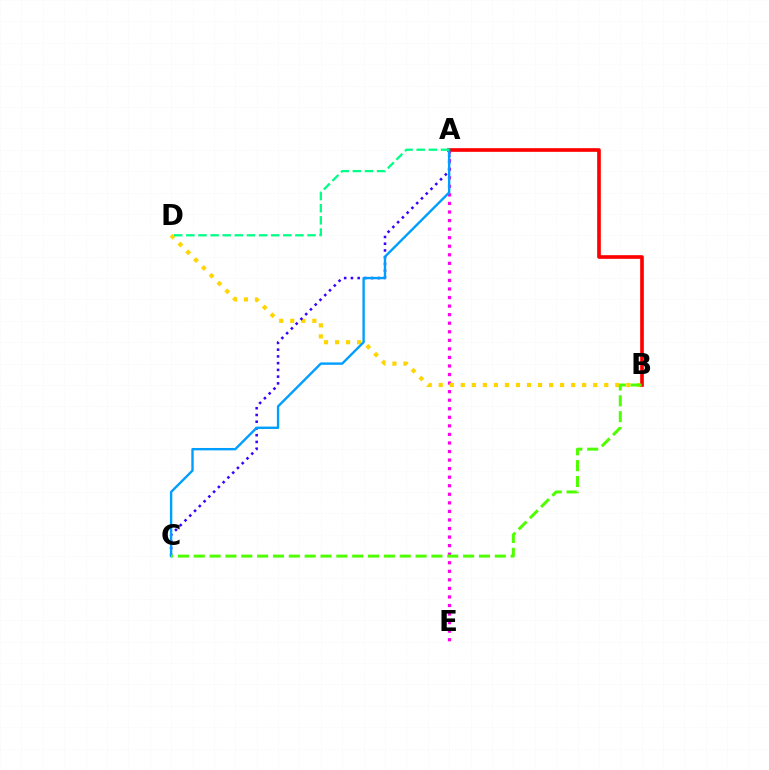{('A', 'E'): [{'color': '#ff00ed', 'line_style': 'dotted', 'thickness': 2.32}], ('B', 'D'): [{'color': '#ffd500', 'line_style': 'dotted', 'thickness': 3.0}], ('A', 'B'): [{'color': '#ff0000', 'line_style': 'solid', 'thickness': 2.63}], ('A', 'C'): [{'color': '#3700ff', 'line_style': 'dotted', 'thickness': 1.83}, {'color': '#009eff', 'line_style': 'solid', 'thickness': 1.71}], ('B', 'C'): [{'color': '#4fff00', 'line_style': 'dashed', 'thickness': 2.15}], ('A', 'D'): [{'color': '#00ff86', 'line_style': 'dashed', 'thickness': 1.65}]}